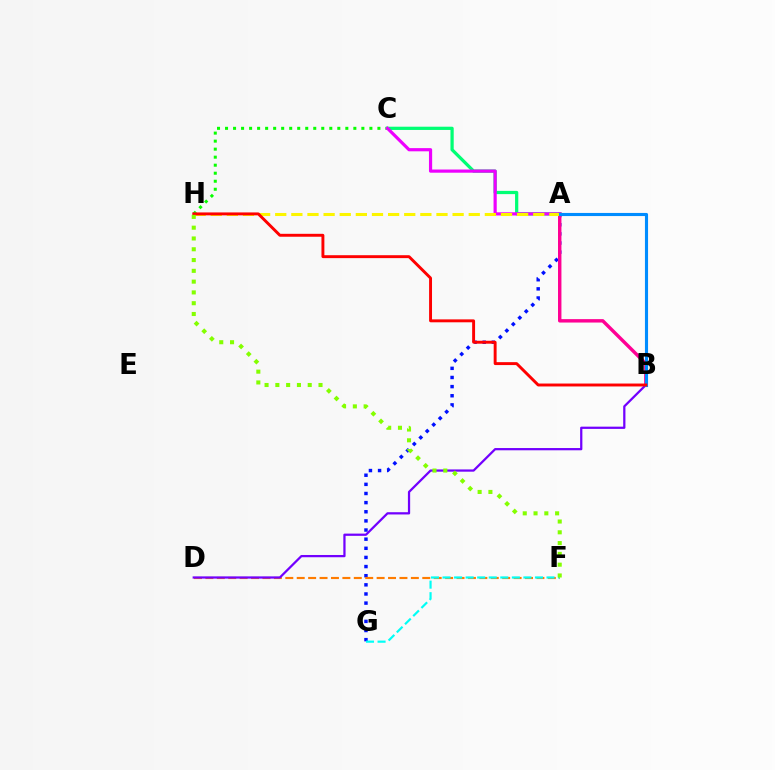{('A', 'G'): [{'color': '#0010ff', 'line_style': 'dotted', 'thickness': 2.48}], ('A', 'B'): [{'color': '#ff0094', 'line_style': 'solid', 'thickness': 2.46}, {'color': '#008cff', 'line_style': 'solid', 'thickness': 2.24}], ('C', 'H'): [{'color': '#08ff00', 'line_style': 'dotted', 'thickness': 2.18}], ('D', 'F'): [{'color': '#ff7c00', 'line_style': 'dashed', 'thickness': 1.55}], ('A', 'C'): [{'color': '#00ff74', 'line_style': 'solid', 'thickness': 2.33}, {'color': '#ee00ff', 'line_style': 'solid', 'thickness': 2.29}], ('B', 'D'): [{'color': '#7200ff', 'line_style': 'solid', 'thickness': 1.62}], ('A', 'H'): [{'color': '#fcf500', 'line_style': 'dashed', 'thickness': 2.19}], ('F', 'G'): [{'color': '#00fff6', 'line_style': 'dashed', 'thickness': 1.57}], ('B', 'H'): [{'color': '#ff0000', 'line_style': 'solid', 'thickness': 2.1}], ('F', 'H'): [{'color': '#84ff00', 'line_style': 'dotted', 'thickness': 2.93}]}